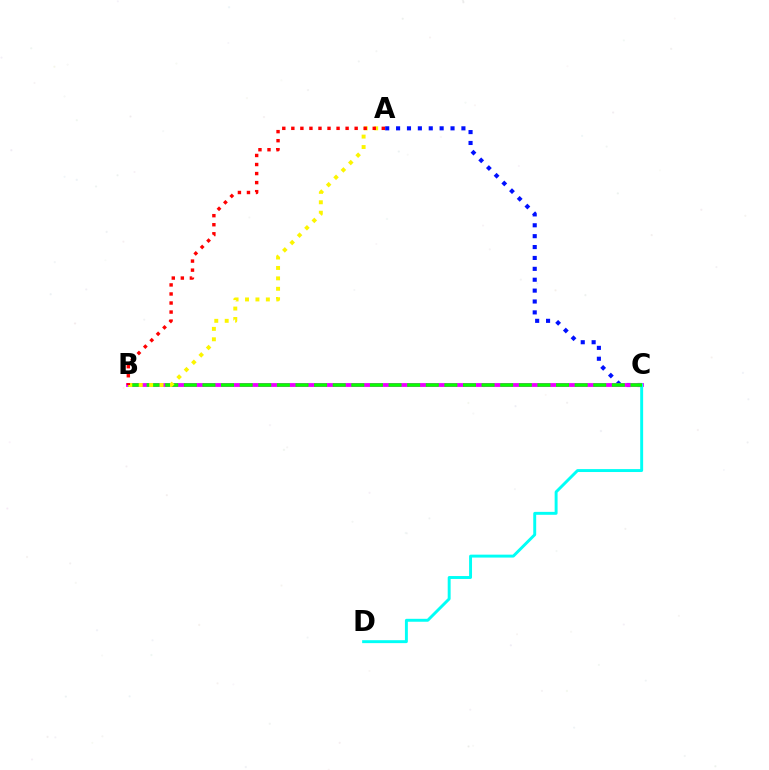{('A', 'C'): [{'color': '#0010ff', 'line_style': 'dotted', 'thickness': 2.96}], ('B', 'C'): [{'color': '#ee00ff', 'line_style': 'solid', 'thickness': 2.75}, {'color': '#08ff00', 'line_style': 'dashed', 'thickness': 2.53}], ('C', 'D'): [{'color': '#00fff6', 'line_style': 'solid', 'thickness': 2.11}], ('A', 'B'): [{'color': '#fcf500', 'line_style': 'dotted', 'thickness': 2.83}, {'color': '#ff0000', 'line_style': 'dotted', 'thickness': 2.46}]}